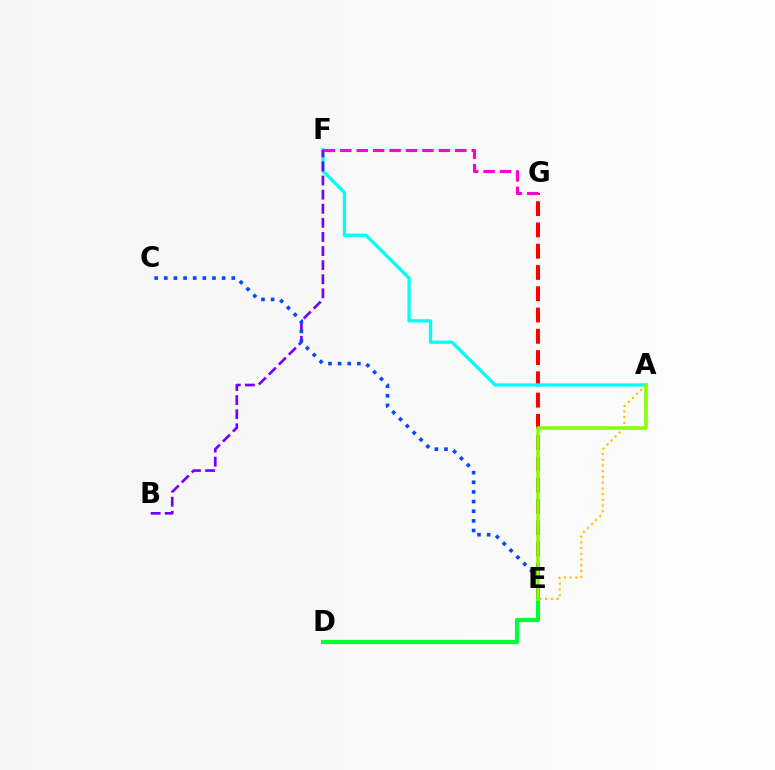{('D', 'E'): [{'color': '#00ff39', 'line_style': 'solid', 'thickness': 3.0}], ('A', 'E'): [{'color': '#ffbd00', 'line_style': 'dotted', 'thickness': 1.56}, {'color': '#84ff00', 'line_style': 'solid', 'thickness': 2.54}], ('E', 'G'): [{'color': '#ff0000', 'line_style': 'dashed', 'thickness': 2.89}], ('A', 'F'): [{'color': '#00fff6', 'line_style': 'solid', 'thickness': 2.37}], ('B', 'F'): [{'color': '#7200ff', 'line_style': 'dashed', 'thickness': 1.92}], ('C', 'E'): [{'color': '#004bff', 'line_style': 'dotted', 'thickness': 2.62}], ('F', 'G'): [{'color': '#ff00cf', 'line_style': 'dashed', 'thickness': 2.23}]}